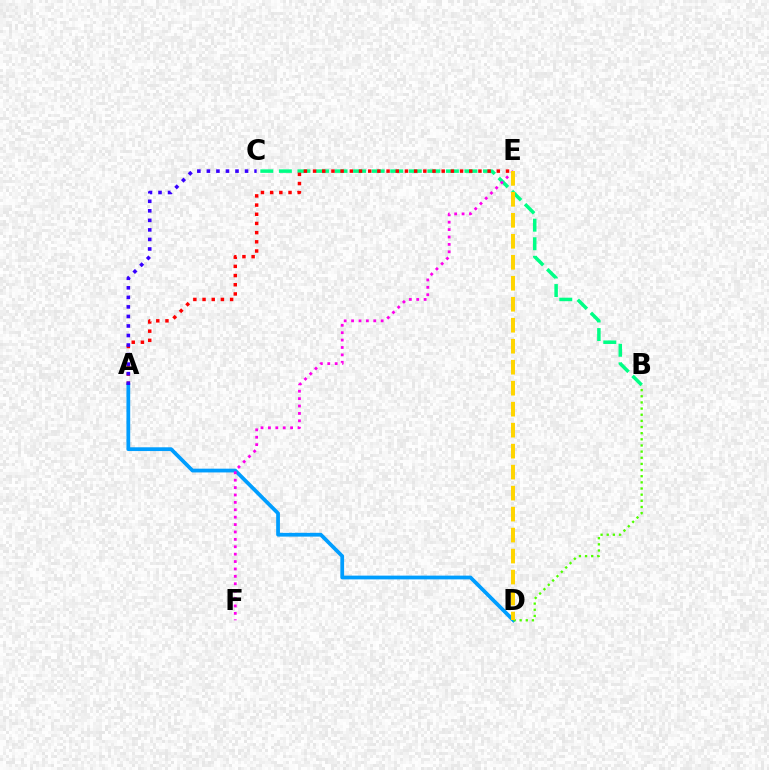{('B', 'C'): [{'color': '#00ff86', 'line_style': 'dashed', 'thickness': 2.52}], ('A', 'E'): [{'color': '#ff0000', 'line_style': 'dotted', 'thickness': 2.5}], ('A', 'D'): [{'color': '#009eff', 'line_style': 'solid', 'thickness': 2.71}], ('E', 'F'): [{'color': '#ff00ed', 'line_style': 'dotted', 'thickness': 2.01}], ('B', 'D'): [{'color': '#4fff00', 'line_style': 'dotted', 'thickness': 1.67}], ('A', 'C'): [{'color': '#3700ff', 'line_style': 'dotted', 'thickness': 2.59}], ('D', 'E'): [{'color': '#ffd500', 'line_style': 'dashed', 'thickness': 2.85}]}